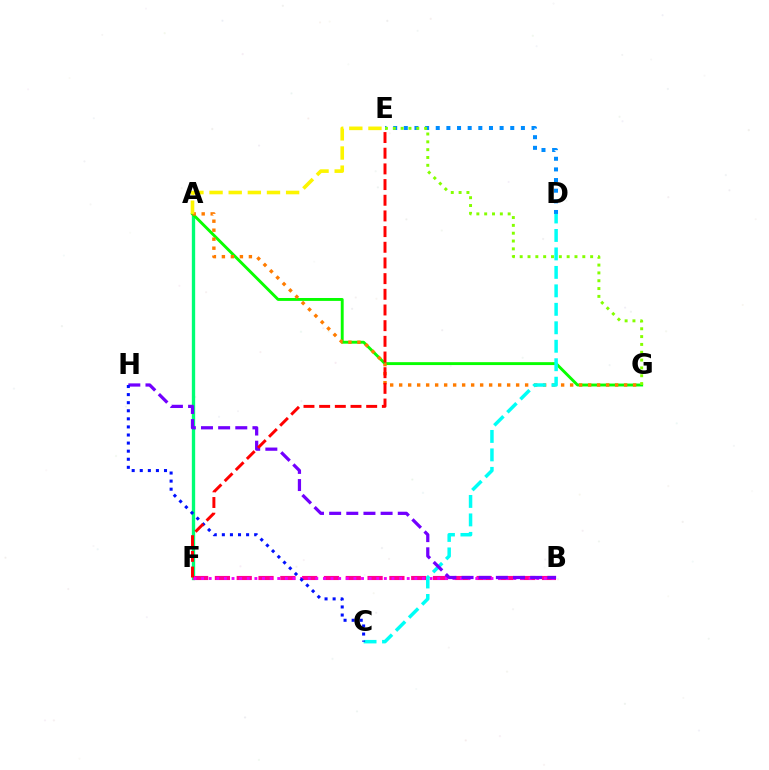{('D', 'E'): [{'color': '#008cff', 'line_style': 'dotted', 'thickness': 2.89}], ('A', 'F'): [{'color': '#00ff74', 'line_style': 'solid', 'thickness': 2.4}], ('A', 'G'): [{'color': '#08ff00', 'line_style': 'solid', 'thickness': 2.09}, {'color': '#ff7c00', 'line_style': 'dotted', 'thickness': 2.44}], ('E', 'G'): [{'color': '#84ff00', 'line_style': 'dotted', 'thickness': 2.13}], ('B', 'F'): [{'color': '#ff0094', 'line_style': 'dashed', 'thickness': 2.96}, {'color': '#ee00ff', 'line_style': 'dotted', 'thickness': 2.07}], ('C', 'D'): [{'color': '#00fff6', 'line_style': 'dashed', 'thickness': 2.51}], ('A', 'E'): [{'color': '#fcf500', 'line_style': 'dashed', 'thickness': 2.6}], ('B', 'H'): [{'color': '#7200ff', 'line_style': 'dashed', 'thickness': 2.33}], ('C', 'H'): [{'color': '#0010ff', 'line_style': 'dotted', 'thickness': 2.2}], ('E', 'F'): [{'color': '#ff0000', 'line_style': 'dashed', 'thickness': 2.13}]}